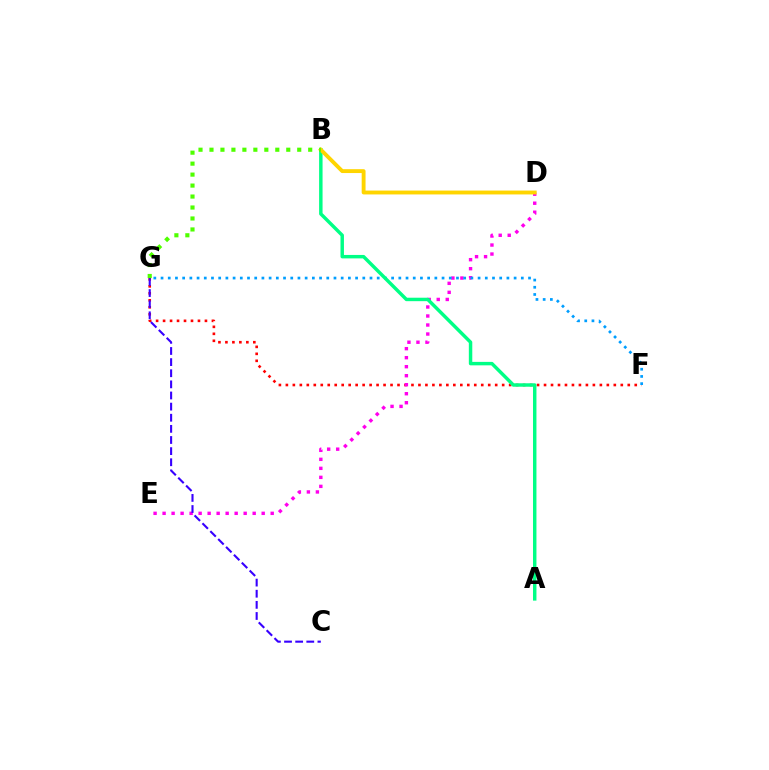{('F', 'G'): [{'color': '#ff0000', 'line_style': 'dotted', 'thickness': 1.9}, {'color': '#009eff', 'line_style': 'dotted', 'thickness': 1.96}], ('D', 'E'): [{'color': '#ff00ed', 'line_style': 'dotted', 'thickness': 2.45}], ('C', 'G'): [{'color': '#3700ff', 'line_style': 'dashed', 'thickness': 1.51}], ('A', 'B'): [{'color': '#00ff86', 'line_style': 'solid', 'thickness': 2.49}], ('B', 'D'): [{'color': '#ffd500', 'line_style': 'solid', 'thickness': 2.79}], ('B', 'G'): [{'color': '#4fff00', 'line_style': 'dotted', 'thickness': 2.98}]}